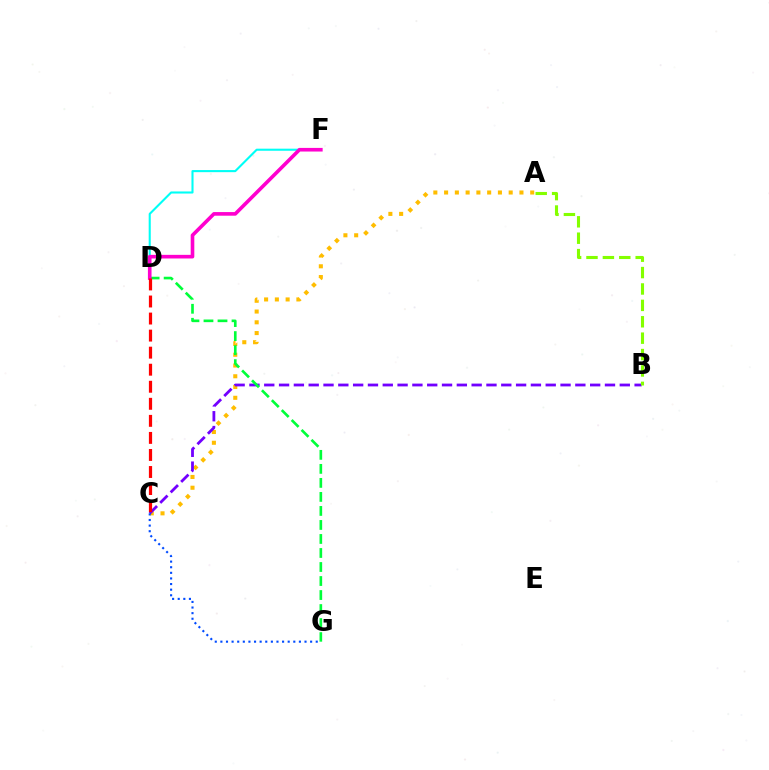{('A', 'C'): [{'color': '#ffbd00', 'line_style': 'dotted', 'thickness': 2.92}], ('B', 'C'): [{'color': '#7200ff', 'line_style': 'dashed', 'thickness': 2.01}], ('D', 'F'): [{'color': '#00fff6', 'line_style': 'solid', 'thickness': 1.51}, {'color': '#ff00cf', 'line_style': 'solid', 'thickness': 2.61}], ('A', 'B'): [{'color': '#84ff00', 'line_style': 'dashed', 'thickness': 2.23}], ('D', 'G'): [{'color': '#00ff39', 'line_style': 'dashed', 'thickness': 1.9}], ('C', 'G'): [{'color': '#004bff', 'line_style': 'dotted', 'thickness': 1.52}], ('C', 'D'): [{'color': '#ff0000', 'line_style': 'dashed', 'thickness': 2.32}]}